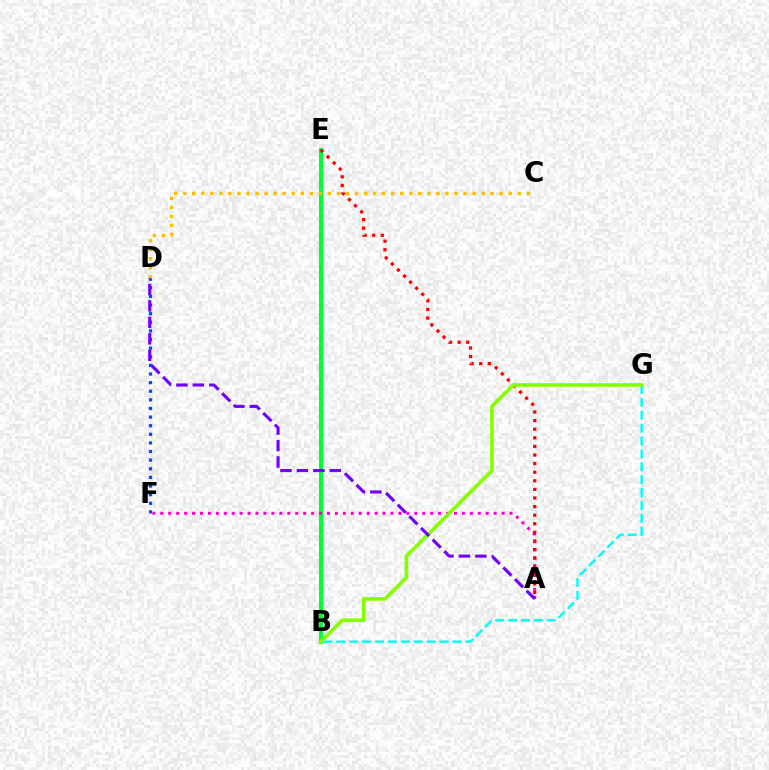{('B', 'E'): [{'color': '#00ff39', 'line_style': 'solid', 'thickness': 2.94}], ('D', 'F'): [{'color': '#004bff', 'line_style': 'dotted', 'thickness': 2.34}], ('B', 'G'): [{'color': '#00fff6', 'line_style': 'dashed', 'thickness': 1.75}, {'color': '#84ff00', 'line_style': 'solid', 'thickness': 2.61}], ('C', 'D'): [{'color': '#ffbd00', 'line_style': 'dotted', 'thickness': 2.46}], ('A', 'F'): [{'color': '#ff00cf', 'line_style': 'dotted', 'thickness': 2.16}], ('A', 'E'): [{'color': '#ff0000', 'line_style': 'dotted', 'thickness': 2.34}], ('A', 'D'): [{'color': '#7200ff', 'line_style': 'dashed', 'thickness': 2.24}]}